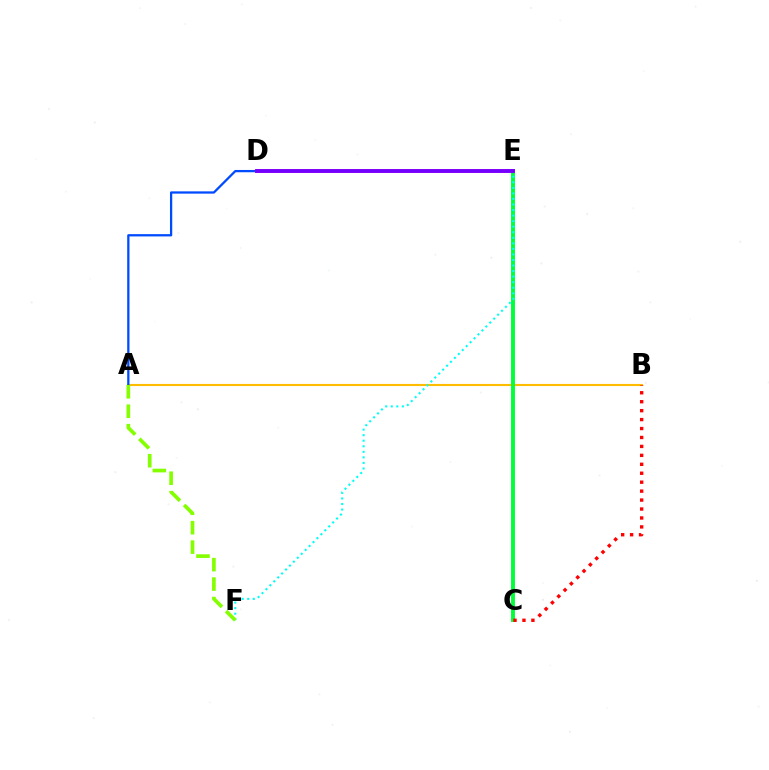{('A', 'B'): [{'color': '#ffbd00', 'line_style': 'solid', 'thickness': 1.52}], ('C', 'E'): [{'color': '#00ff39', 'line_style': 'solid', 'thickness': 2.81}], ('B', 'C'): [{'color': '#ff0000', 'line_style': 'dotted', 'thickness': 2.43}], ('E', 'F'): [{'color': '#00fff6', 'line_style': 'dotted', 'thickness': 1.51}], ('A', 'D'): [{'color': '#004bff', 'line_style': 'solid', 'thickness': 1.64}], ('A', 'F'): [{'color': '#84ff00', 'line_style': 'dashed', 'thickness': 2.64}], ('D', 'E'): [{'color': '#ff00cf', 'line_style': 'solid', 'thickness': 2.55}, {'color': '#7200ff', 'line_style': 'solid', 'thickness': 2.72}]}